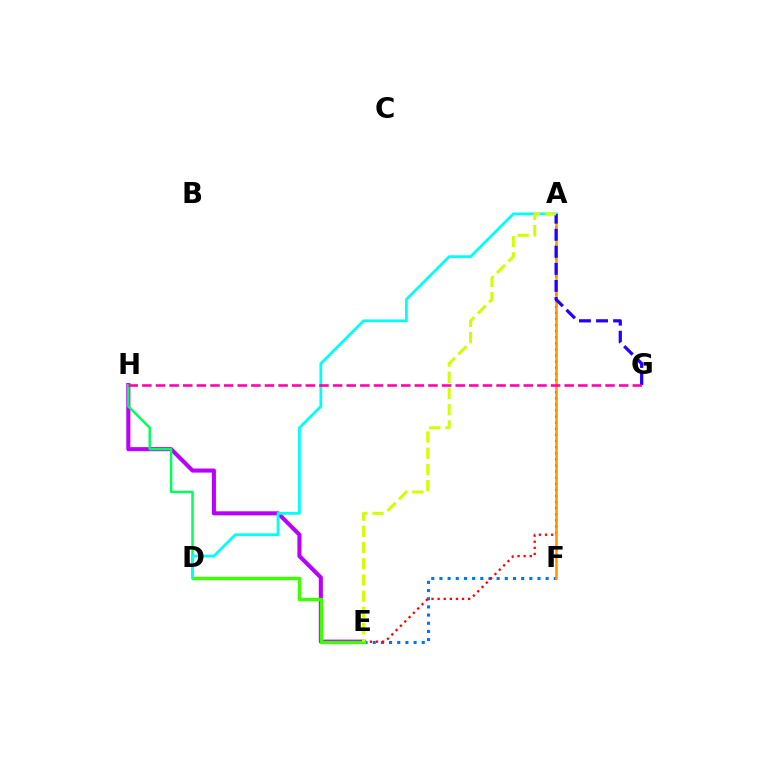{('E', 'H'): [{'color': '#b900ff', 'line_style': 'solid', 'thickness': 2.93}], ('E', 'F'): [{'color': '#0074ff', 'line_style': 'dotted', 'thickness': 2.22}], ('D', 'H'): [{'color': '#00ff5c', 'line_style': 'solid', 'thickness': 1.76}], ('A', 'E'): [{'color': '#ff0000', 'line_style': 'dotted', 'thickness': 1.66}, {'color': '#d1ff00', 'line_style': 'dashed', 'thickness': 2.2}], ('A', 'F'): [{'color': '#ff9400', 'line_style': 'solid', 'thickness': 1.81}], ('D', 'E'): [{'color': '#3dff00', 'line_style': 'solid', 'thickness': 2.47}], ('A', 'D'): [{'color': '#00fff6', 'line_style': 'solid', 'thickness': 2.01}], ('A', 'G'): [{'color': '#2500ff', 'line_style': 'dashed', 'thickness': 2.32}], ('G', 'H'): [{'color': '#ff00ac', 'line_style': 'dashed', 'thickness': 1.85}]}